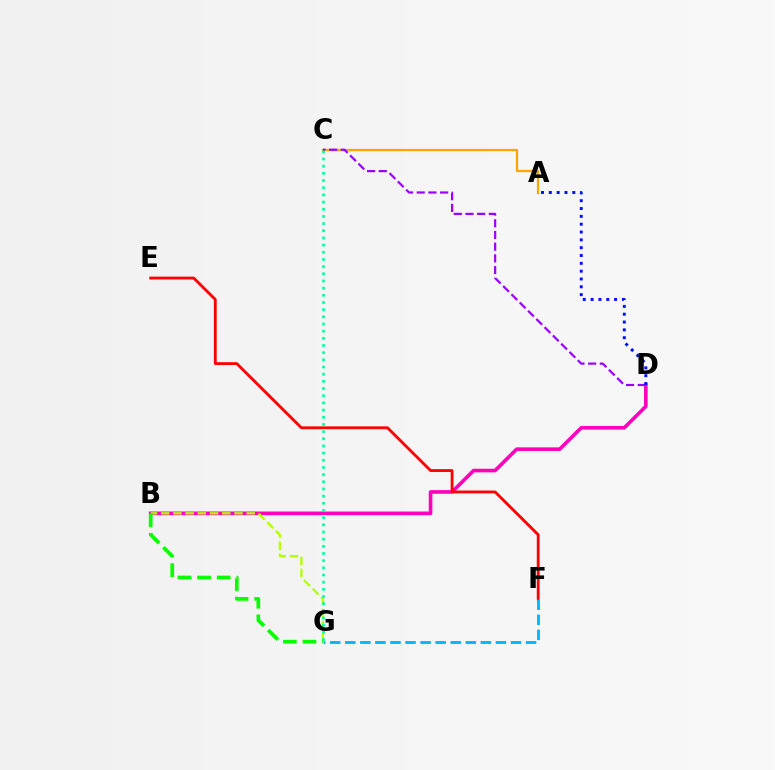{('A', 'C'): [{'color': '#ffa500', 'line_style': 'solid', 'thickness': 1.62}], ('B', 'D'): [{'color': '#ff00bd', 'line_style': 'solid', 'thickness': 2.61}], ('E', 'F'): [{'color': '#ff0000', 'line_style': 'solid', 'thickness': 2.03}], ('C', 'D'): [{'color': '#9b00ff', 'line_style': 'dashed', 'thickness': 1.59}], ('F', 'G'): [{'color': '#00b5ff', 'line_style': 'dashed', 'thickness': 2.05}], ('B', 'G'): [{'color': '#b3ff00', 'line_style': 'dashed', 'thickness': 1.66}, {'color': '#08ff00', 'line_style': 'dashed', 'thickness': 2.67}], ('A', 'D'): [{'color': '#0010ff', 'line_style': 'dotted', 'thickness': 2.13}], ('C', 'G'): [{'color': '#00ff9d', 'line_style': 'dotted', 'thickness': 1.95}]}